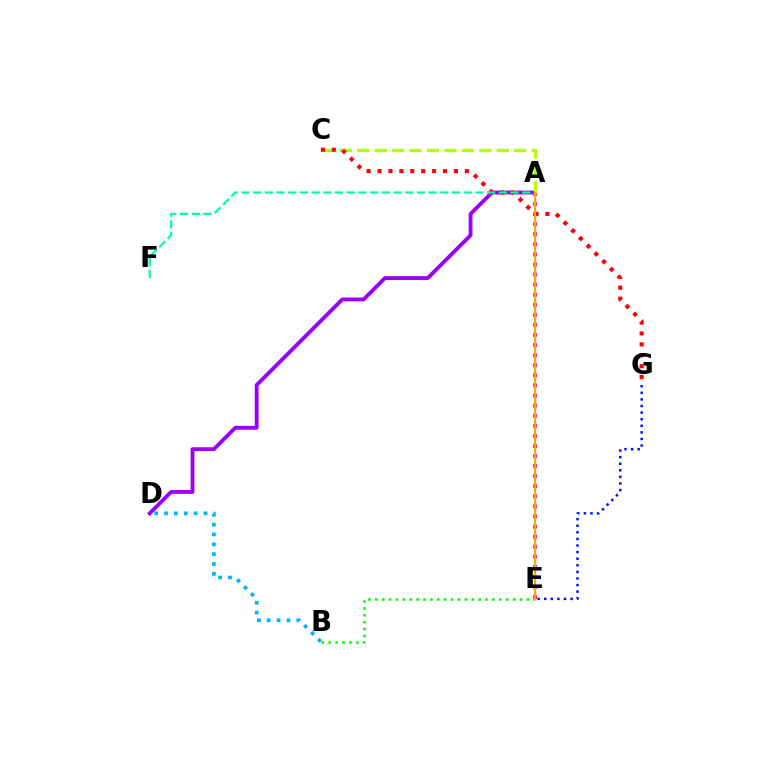{('A', 'D'): [{'color': '#9b00ff', 'line_style': 'solid', 'thickness': 2.77}], ('A', 'E'): [{'color': '#ff00bd', 'line_style': 'dotted', 'thickness': 2.74}, {'color': '#ffa500', 'line_style': 'solid', 'thickness': 1.57}], ('E', 'G'): [{'color': '#0010ff', 'line_style': 'dotted', 'thickness': 1.79}], ('B', 'D'): [{'color': '#00b5ff', 'line_style': 'dotted', 'thickness': 2.68}], ('A', 'C'): [{'color': '#b3ff00', 'line_style': 'dashed', 'thickness': 2.37}], ('C', 'G'): [{'color': '#ff0000', 'line_style': 'dotted', 'thickness': 2.97}], ('B', 'E'): [{'color': '#08ff00', 'line_style': 'dotted', 'thickness': 1.87}], ('A', 'F'): [{'color': '#00ff9d', 'line_style': 'dashed', 'thickness': 1.59}]}